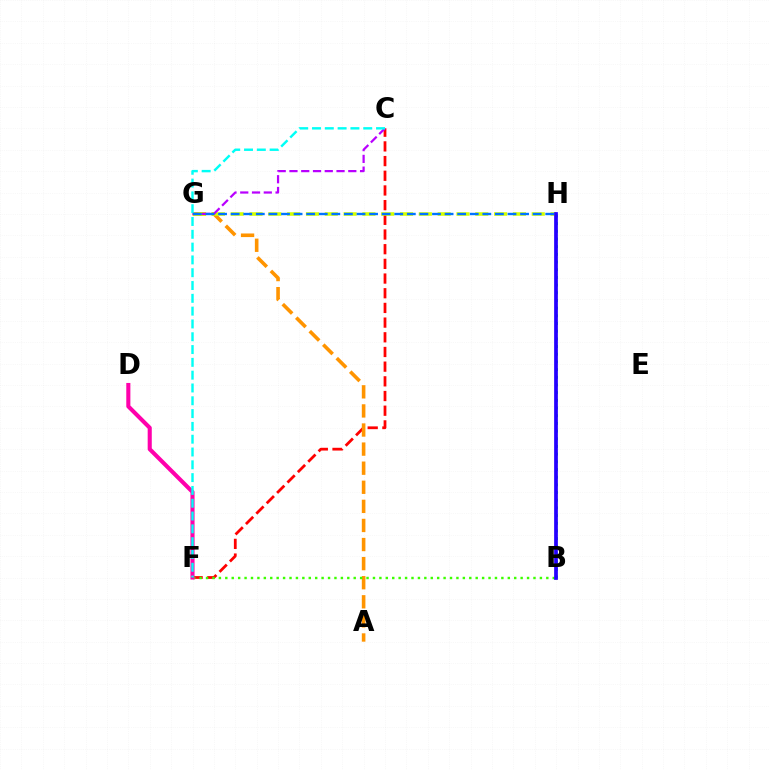{('C', 'F'): [{'color': '#ff0000', 'line_style': 'dashed', 'thickness': 1.99}, {'color': '#00fff6', 'line_style': 'dashed', 'thickness': 1.74}], ('A', 'G'): [{'color': '#ff9400', 'line_style': 'dashed', 'thickness': 2.59}], ('B', 'F'): [{'color': '#3dff00', 'line_style': 'dotted', 'thickness': 1.74}], ('G', 'H'): [{'color': '#d1ff00', 'line_style': 'dashed', 'thickness': 2.56}, {'color': '#0074ff', 'line_style': 'dashed', 'thickness': 1.71}], ('C', 'G'): [{'color': '#b900ff', 'line_style': 'dashed', 'thickness': 1.6}], ('D', 'F'): [{'color': '#ff00ac', 'line_style': 'solid', 'thickness': 2.95}], ('B', 'H'): [{'color': '#00ff5c', 'line_style': 'dotted', 'thickness': 2.09}, {'color': '#2500ff', 'line_style': 'solid', 'thickness': 2.68}]}